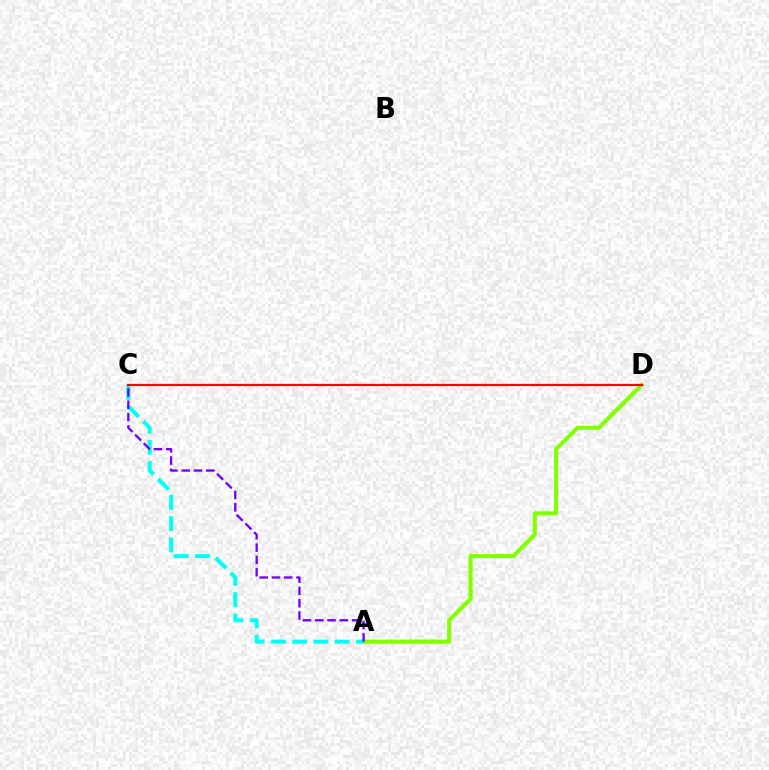{('A', 'D'): [{'color': '#84ff00', 'line_style': 'solid', 'thickness': 2.98}], ('A', 'C'): [{'color': '#00fff6', 'line_style': 'dashed', 'thickness': 2.89}, {'color': '#7200ff', 'line_style': 'dashed', 'thickness': 1.67}], ('C', 'D'): [{'color': '#ff0000', 'line_style': 'solid', 'thickness': 1.58}]}